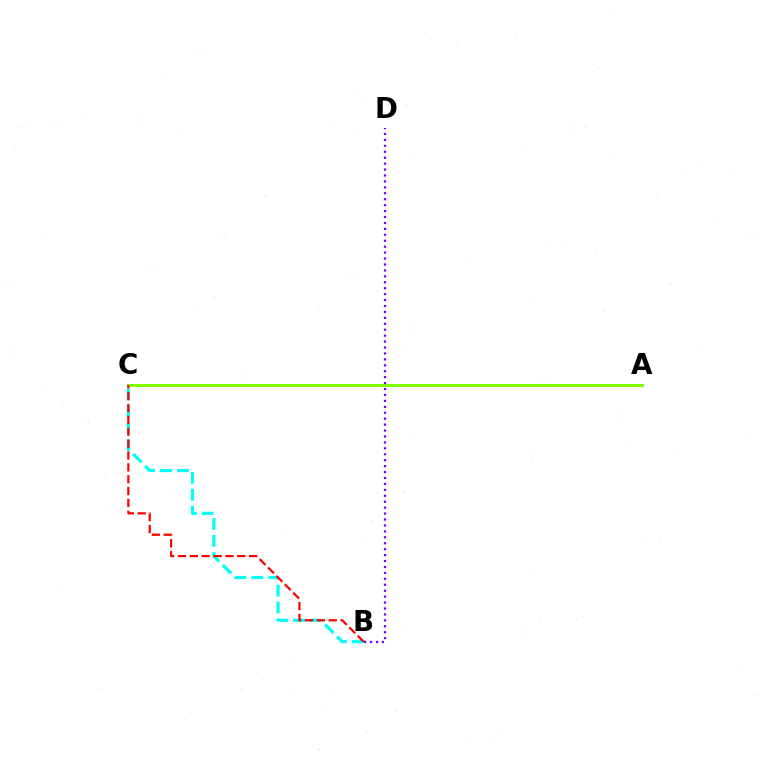{('B', 'C'): [{'color': '#00fff6', 'line_style': 'dashed', 'thickness': 2.29}, {'color': '#ff0000', 'line_style': 'dashed', 'thickness': 1.61}], ('A', 'C'): [{'color': '#84ff00', 'line_style': 'solid', 'thickness': 2.15}], ('B', 'D'): [{'color': '#7200ff', 'line_style': 'dotted', 'thickness': 1.61}]}